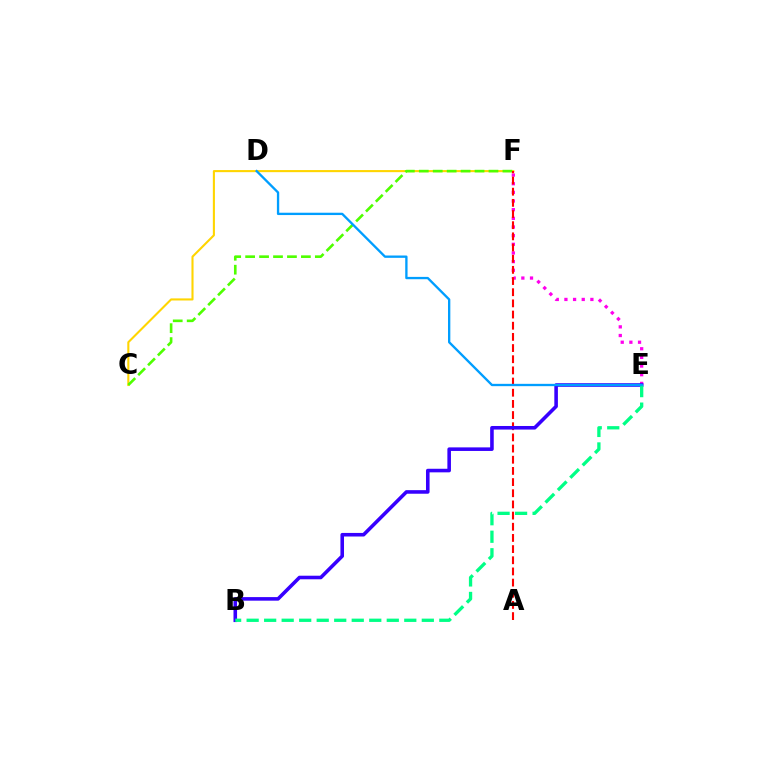{('C', 'F'): [{'color': '#ffd500', 'line_style': 'solid', 'thickness': 1.51}, {'color': '#4fff00', 'line_style': 'dashed', 'thickness': 1.89}], ('E', 'F'): [{'color': '#ff00ed', 'line_style': 'dotted', 'thickness': 2.35}], ('A', 'F'): [{'color': '#ff0000', 'line_style': 'dashed', 'thickness': 1.52}], ('B', 'E'): [{'color': '#3700ff', 'line_style': 'solid', 'thickness': 2.57}, {'color': '#00ff86', 'line_style': 'dashed', 'thickness': 2.38}], ('D', 'E'): [{'color': '#009eff', 'line_style': 'solid', 'thickness': 1.68}]}